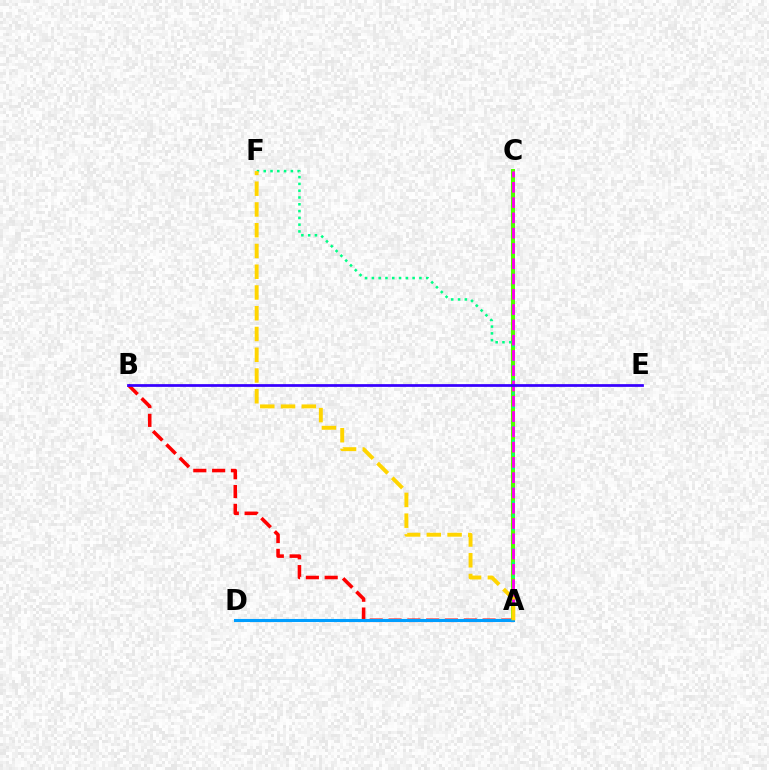{('A', 'C'): [{'color': '#4fff00', 'line_style': 'solid', 'thickness': 2.89}, {'color': '#ff00ed', 'line_style': 'dashed', 'thickness': 2.08}], ('A', 'F'): [{'color': '#00ff86', 'line_style': 'dotted', 'thickness': 1.84}, {'color': '#ffd500', 'line_style': 'dashed', 'thickness': 2.82}], ('A', 'B'): [{'color': '#ff0000', 'line_style': 'dashed', 'thickness': 2.56}], ('A', 'D'): [{'color': '#009eff', 'line_style': 'solid', 'thickness': 2.21}], ('B', 'E'): [{'color': '#3700ff', 'line_style': 'solid', 'thickness': 1.97}]}